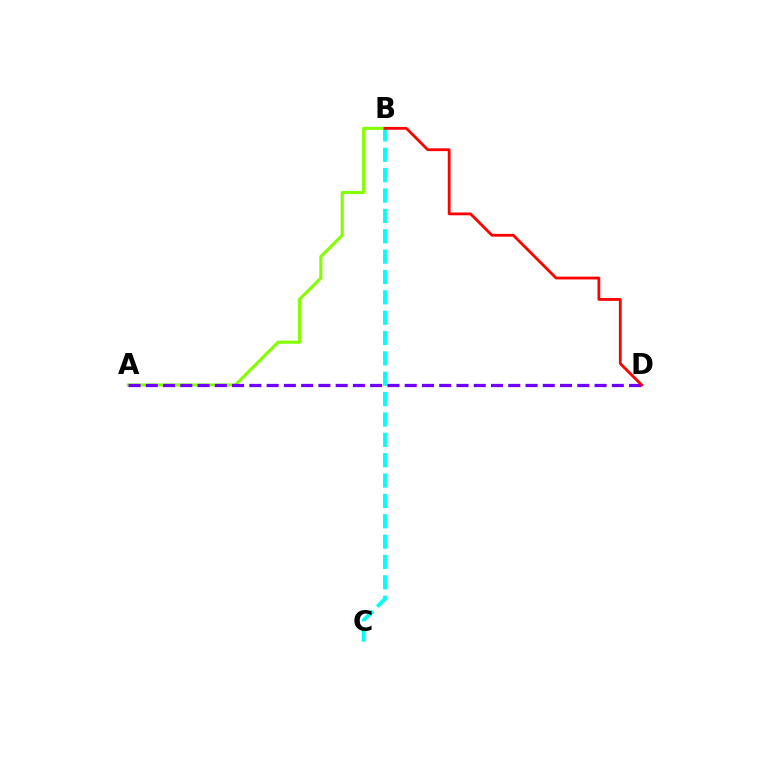{('A', 'B'): [{'color': '#84ff00', 'line_style': 'solid', 'thickness': 2.23}], ('A', 'D'): [{'color': '#7200ff', 'line_style': 'dashed', 'thickness': 2.34}], ('B', 'C'): [{'color': '#00fff6', 'line_style': 'dashed', 'thickness': 2.77}], ('B', 'D'): [{'color': '#ff0000', 'line_style': 'solid', 'thickness': 2.01}]}